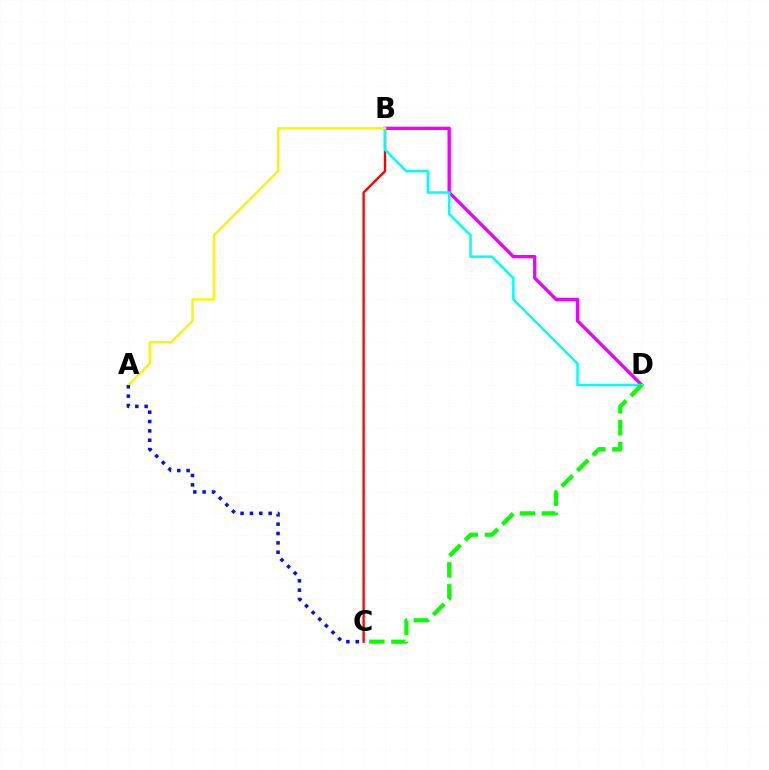{('B', 'C'): [{'color': '#ff0000', 'line_style': 'solid', 'thickness': 1.68}], ('B', 'D'): [{'color': '#ee00ff', 'line_style': 'solid', 'thickness': 2.39}, {'color': '#00fff6', 'line_style': 'solid', 'thickness': 1.77}], ('A', 'B'): [{'color': '#fcf500', 'line_style': 'solid', 'thickness': 1.71}], ('C', 'D'): [{'color': '#08ff00', 'line_style': 'dashed', 'thickness': 2.98}], ('A', 'C'): [{'color': '#0010ff', 'line_style': 'dotted', 'thickness': 2.54}]}